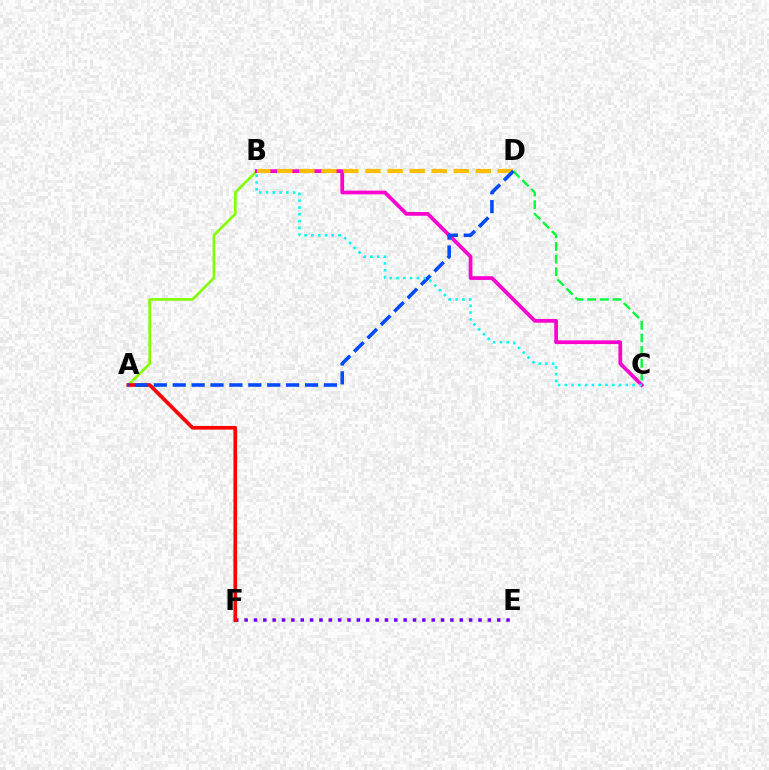{('A', 'B'): [{'color': '#84ff00', 'line_style': 'solid', 'thickness': 1.91}], ('E', 'F'): [{'color': '#7200ff', 'line_style': 'dotted', 'thickness': 2.54}], ('C', 'D'): [{'color': '#00ff39', 'line_style': 'dashed', 'thickness': 1.72}], ('B', 'C'): [{'color': '#ff00cf', 'line_style': 'solid', 'thickness': 2.69}, {'color': '#00fff6', 'line_style': 'dotted', 'thickness': 1.84}], ('B', 'D'): [{'color': '#ffbd00', 'line_style': 'dashed', 'thickness': 3.0}], ('A', 'F'): [{'color': '#ff0000', 'line_style': 'solid', 'thickness': 2.65}], ('A', 'D'): [{'color': '#004bff', 'line_style': 'dashed', 'thickness': 2.57}]}